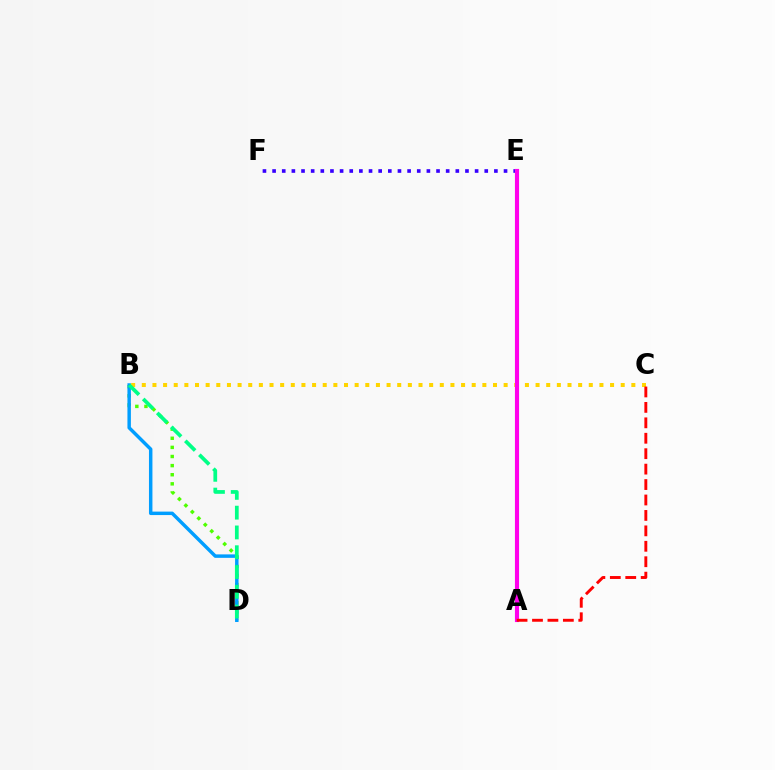{('B', 'C'): [{'color': '#ffd500', 'line_style': 'dotted', 'thickness': 2.89}], ('B', 'D'): [{'color': '#4fff00', 'line_style': 'dotted', 'thickness': 2.48}, {'color': '#009eff', 'line_style': 'solid', 'thickness': 2.49}, {'color': '#00ff86', 'line_style': 'dashed', 'thickness': 2.69}], ('E', 'F'): [{'color': '#3700ff', 'line_style': 'dotted', 'thickness': 2.62}], ('A', 'E'): [{'color': '#ff00ed', 'line_style': 'solid', 'thickness': 2.98}], ('A', 'C'): [{'color': '#ff0000', 'line_style': 'dashed', 'thickness': 2.1}]}